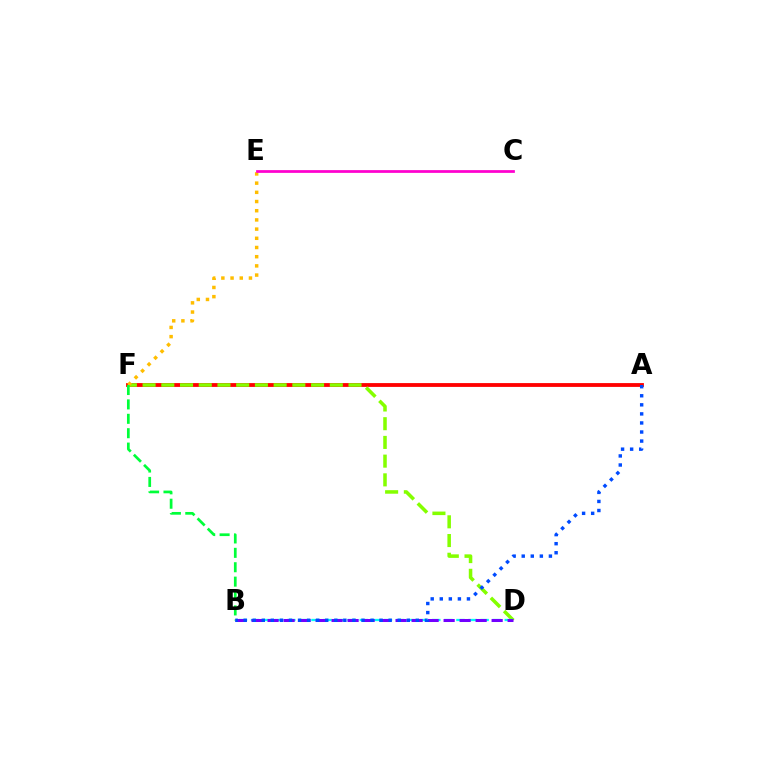{('A', 'F'): [{'color': '#ff0000', 'line_style': 'solid', 'thickness': 2.75}], ('D', 'F'): [{'color': '#84ff00', 'line_style': 'dashed', 'thickness': 2.54}], ('E', 'F'): [{'color': '#ffbd00', 'line_style': 'dotted', 'thickness': 2.5}], ('B', 'D'): [{'color': '#00fff6', 'line_style': 'dashed', 'thickness': 1.64}, {'color': '#7200ff', 'line_style': 'dashed', 'thickness': 2.17}], ('C', 'E'): [{'color': '#ff00cf', 'line_style': 'solid', 'thickness': 1.98}], ('B', 'F'): [{'color': '#00ff39', 'line_style': 'dashed', 'thickness': 1.96}], ('A', 'B'): [{'color': '#004bff', 'line_style': 'dotted', 'thickness': 2.46}]}